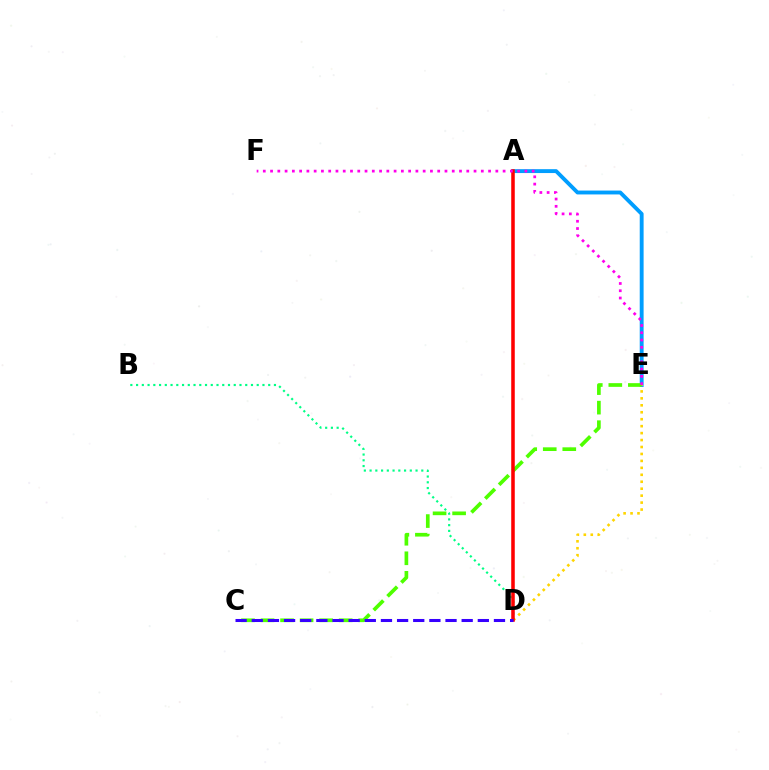{('A', 'E'): [{'color': '#009eff', 'line_style': 'solid', 'thickness': 2.79}], ('D', 'E'): [{'color': '#ffd500', 'line_style': 'dotted', 'thickness': 1.89}], ('B', 'D'): [{'color': '#00ff86', 'line_style': 'dotted', 'thickness': 1.56}], ('C', 'E'): [{'color': '#4fff00', 'line_style': 'dashed', 'thickness': 2.65}], ('A', 'D'): [{'color': '#ff0000', 'line_style': 'solid', 'thickness': 2.55}], ('E', 'F'): [{'color': '#ff00ed', 'line_style': 'dotted', 'thickness': 1.97}], ('C', 'D'): [{'color': '#3700ff', 'line_style': 'dashed', 'thickness': 2.19}]}